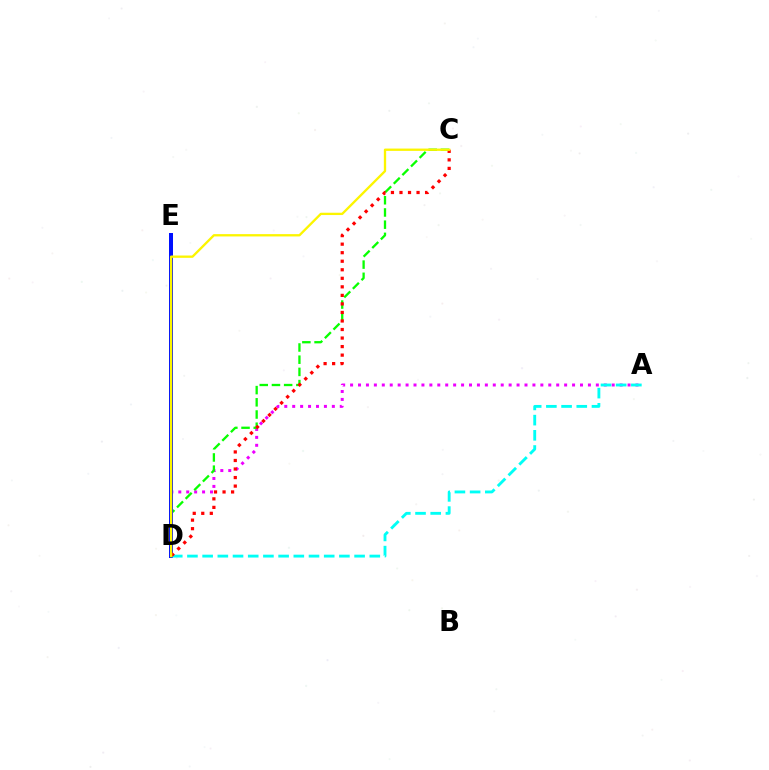{('A', 'D'): [{'color': '#ee00ff', 'line_style': 'dotted', 'thickness': 2.15}, {'color': '#00fff6', 'line_style': 'dashed', 'thickness': 2.06}], ('C', 'D'): [{'color': '#08ff00', 'line_style': 'dashed', 'thickness': 1.66}, {'color': '#ff0000', 'line_style': 'dotted', 'thickness': 2.32}, {'color': '#fcf500', 'line_style': 'solid', 'thickness': 1.67}], ('D', 'E'): [{'color': '#0010ff', 'line_style': 'solid', 'thickness': 2.88}]}